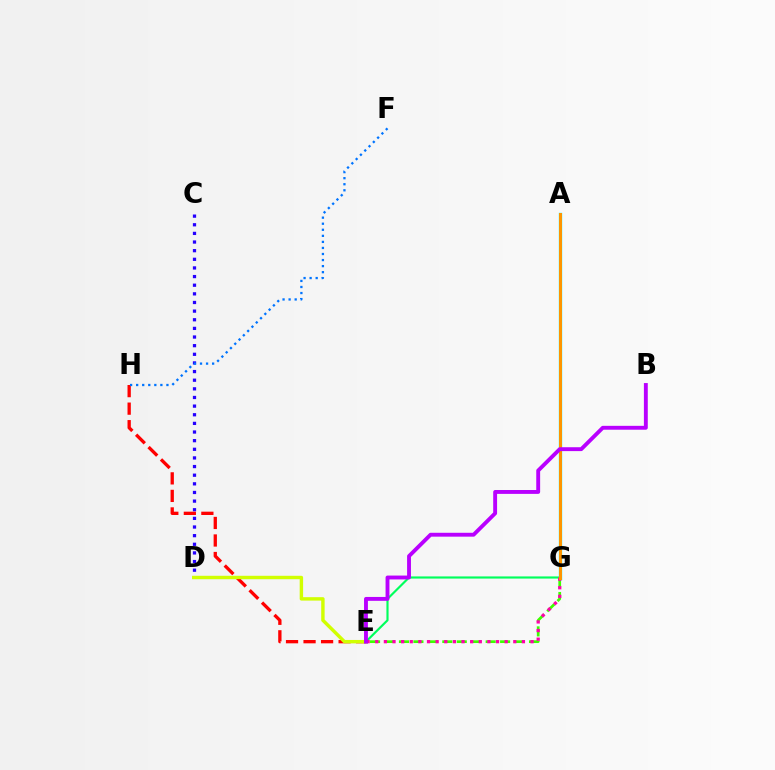{('E', 'G'): [{'color': '#00ff5c', 'line_style': 'solid', 'thickness': 1.55}, {'color': '#3dff00', 'line_style': 'dashed', 'thickness': 1.96}, {'color': '#ff00ac', 'line_style': 'dotted', 'thickness': 2.34}], ('C', 'D'): [{'color': '#2500ff', 'line_style': 'dotted', 'thickness': 2.35}], ('E', 'H'): [{'color': '#ff0000', 'line_style': 'dashed', 'thickness': 2.38}], ('A', 'G'): [{'color': '#00fff6', 'line_style': 'solid', 'thickness': 2.43}, {'color': '#ff9400', 'line_style': 'solid', 'thickness': 2.14}], ('D', 'E'): [{'color': '#d1ff00', 'line_style': 'solid', 'thickness': 2.46}], ('F', 'H'): [{'color': '#0074ff', 'line_style': 'dotted', 'thickness': 1.65}], ('B', 'E'): [{'color': '#b900ff', 'line_style': 'solid', 'thickness': 2.79}]}